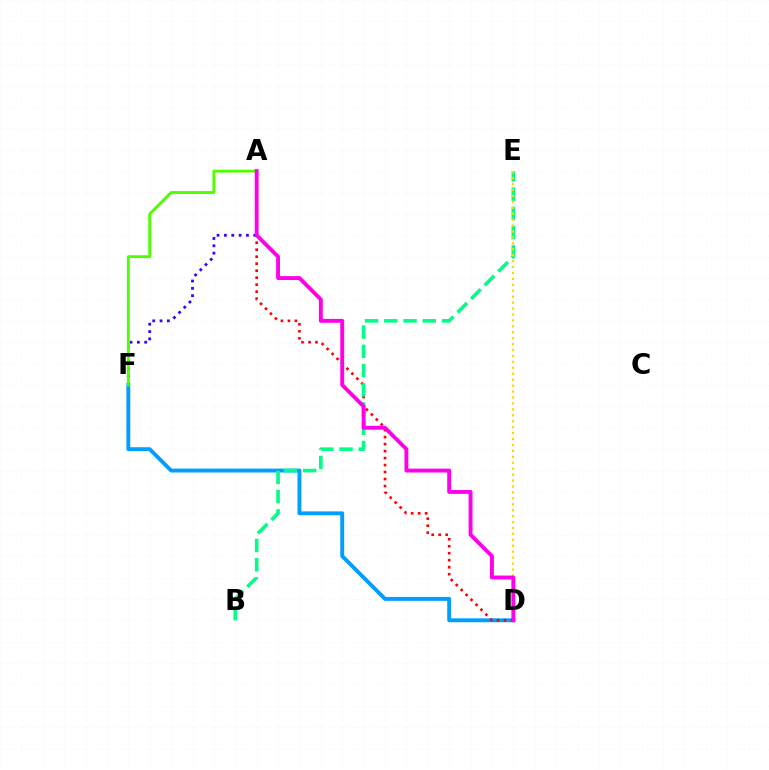{('D', 'F'): [{'color': '#009eff', 'line_style': 'solid', 'thickness': 2.81}], ('A', 'F'): [{'color': '#3700ff', 'line_style': 'dotted', 'thickness': 2.0}, {'color': '#4fff00', 'line_style': 'solid', 'thickness': 2.07}], ('A', 'D'): [{'color': '#ff0000', 'line_style': 'dotted', 'thickness': 1.9}, {'color': '#ff00ed', 'line_style': 'solid', 'thickness': 2.8}], ('B', 'E'): [{'color': '#00ff86', 'line_style': 'dashed', 'thickness': 2.61}], ('D', 'E'): [{'color': '#ffd500', 'line_style': 'dotted', 'thickness': 1.61}]}